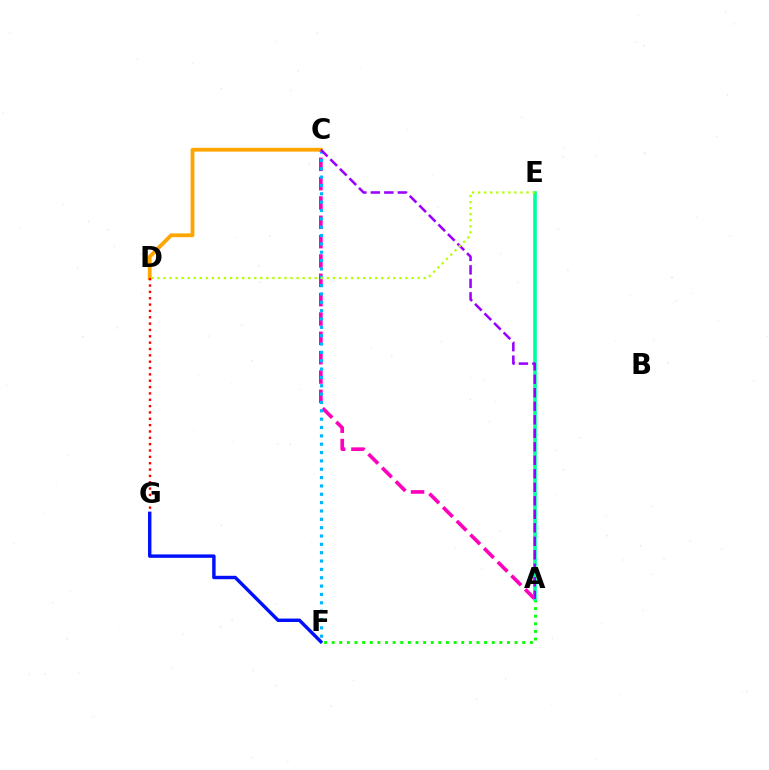{('F', 'G'): [{'color': '#0010ff', 'line_style': 'solid', 'thickness': 2.46}], ('A', 'C'): [{'color': '#ff00bd', 'line_style': 'dashed', 'thickness': 2.63}, {'color': '#9b00ff', 'line_style': 'dashed', 'thickness': 1.83}], ('C', 'F'): [{'color': '#00b5ff', 'line_style': 'dotted', 'thickness': 2.27}], ('C', 'D'): [{'color': '#ffa500', 'line_style': 'solid', 'thickness': 2.73}], ('A', 'F'): [{'color': '#08ff00', 'line_style': 'dotted', 'thickness': 2.07}], ('D', 'G'): [{'color': '#ff0000', 'line_style': 'dotted', 'thickness': 1.72}], ('A', 'E'): [{'color': '#00ff9d', 'line_style': 'solid', 'thickness': 2.61}], ('D', 'E'): [{'color': '#b3ff00', 'line_style': 'dotted', 'thickness': 1.64}]}